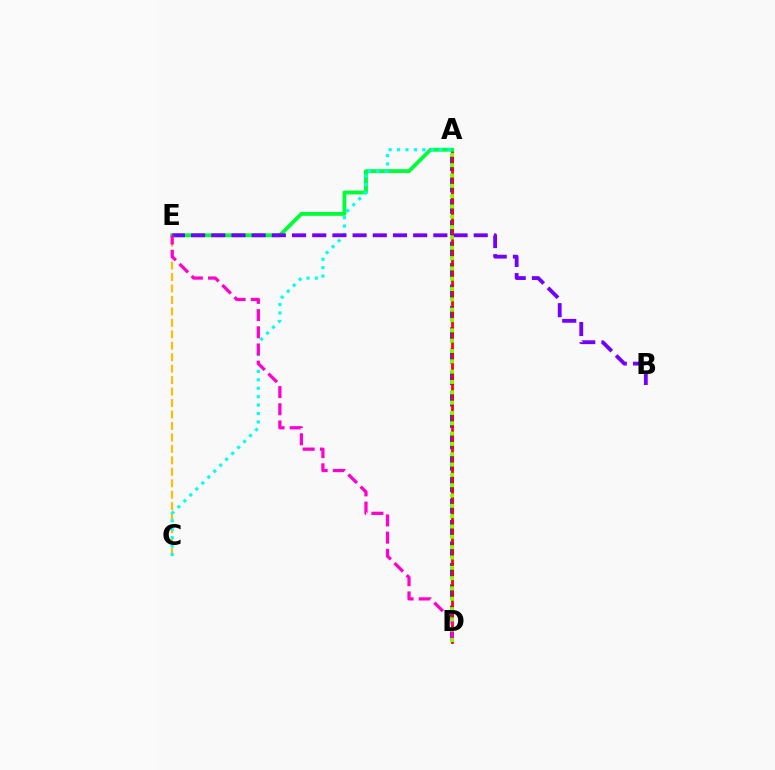{('A', 'D'): [{'color': '#004bff', 'line_style': 'dashed', 'thickness': 2.91}, {'color': '#ff0000', 'line_style': 'solid', 'thickness': 1.99}, {'color': '#84ff00', 'line_style': 'dotted', 'thickness': 2.8}], ('C', 'E'): [{'color': '#ffbd00', 'line_style': 'dashed', 'thickness': 1.56}], ('A', 'E'): [{'color': '#00ff39', 'line_style': 'solid', 'thickness': 2.8}], ('A', 'C'): [{'color': '#00fff6', 'line_style': 'dotted', 'thickness': 2.29}], ('B', 'E'): [{'color': '#7200ff', 'line_style': 'dashed', 'thickness': 2.74}], ('D', 'E'): [{'color': '#ff00cf', 'line_style': 'dashed', 'thickness': 2.33}]}